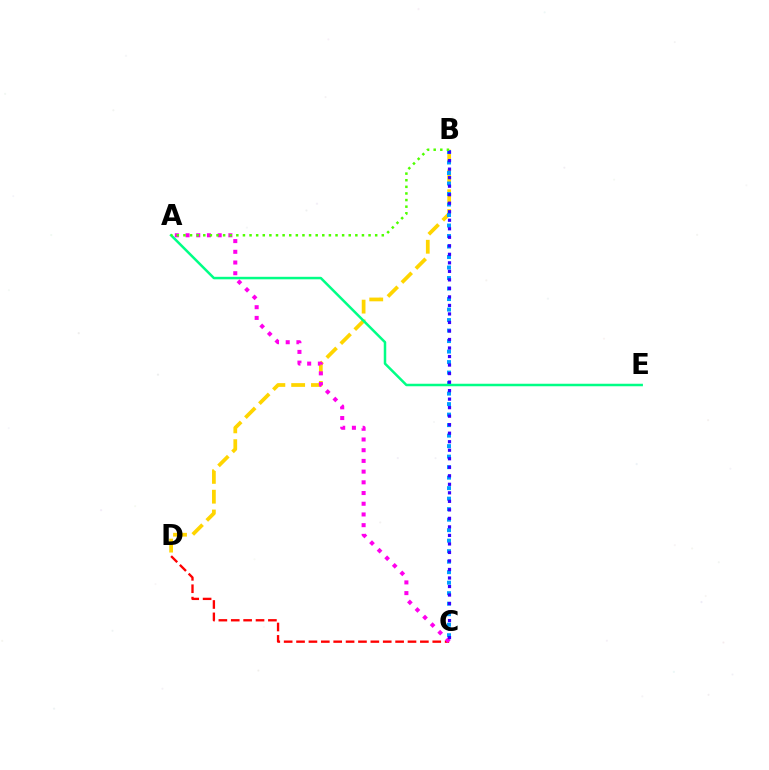{('C', 'D'): [{'color': '#ff0000', 'line_style': 'dashed', 'thickness': 1.68}], ('B', 'D'): [{'color': '#ffd500', 'line_style': 'dashed', 'thickness': 2.69}], ('B', 'C'): [{'color': '#009eff', 'line_style': 'dotted', 'thickness': 2.85}, {'color': '#3700ff', 'line_style': 'dotted', 'thickness': 2.31}], ('A', 'E'): [{'color': '#00ff86', 'line_style': 'solid', 'thickness': 1.8}], ('A', 'C'): [{'color': '#ff00ed', 'line_style': 'dotted', 'thickness': 2.91}], ('A', 'B'): [{'color': '#4fff00', 'line_style': 'dotted', 'thickness': 1.8}]}